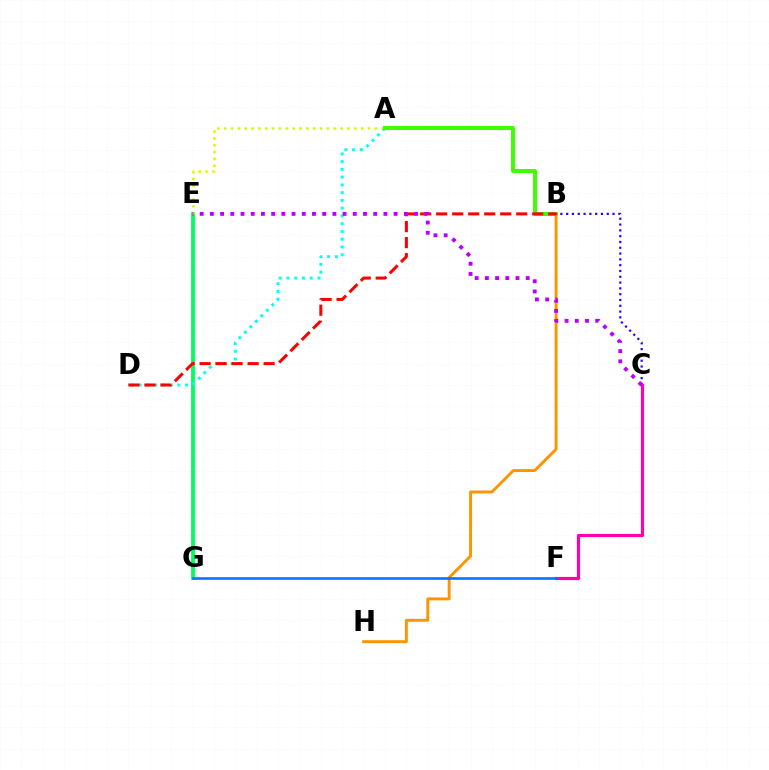{('E', 'G'): [{'color': '#00ff5c', 'line_style': 'solid', 'thickness': 2.75}], ('A', 'E'): [{'color': '#d1ff00', 'line_style': 'dotted', 'thickness': 1.86}], ('A', 'D'): [{'color': '#00fff6', 'line_style': 'dotted', 'thickness': 2.11}], ('A', 'B'): [{'color': '#3dff00', 'line_style': 'solid', 'thickness': 2.85}], ('B', 'H'): [{'color': '#ff9400', 'line_style': 'solid', 'thickness': 2.1}], ('B', 'D'): [{'color': '#ff0000', 'line_style': 'dashed', 'thickness': 2.17}], ('B', 'C'): [{'color': '#2500ff', 'line_style': 'dotted', 'thickness': 1.58}], ('C', 'F'): [{'color': '#ff00ac', 'line_style': 'solid', 'thickness': 2.28}], ('C', 'E'): [{'color': '#b900ff', 'line_style': 'dotted', 'thickness': 2.77}], ('F', 'G'): [{'color': '#0074ff', 'line_style': 'solid', 'thickness': 1.85}]}